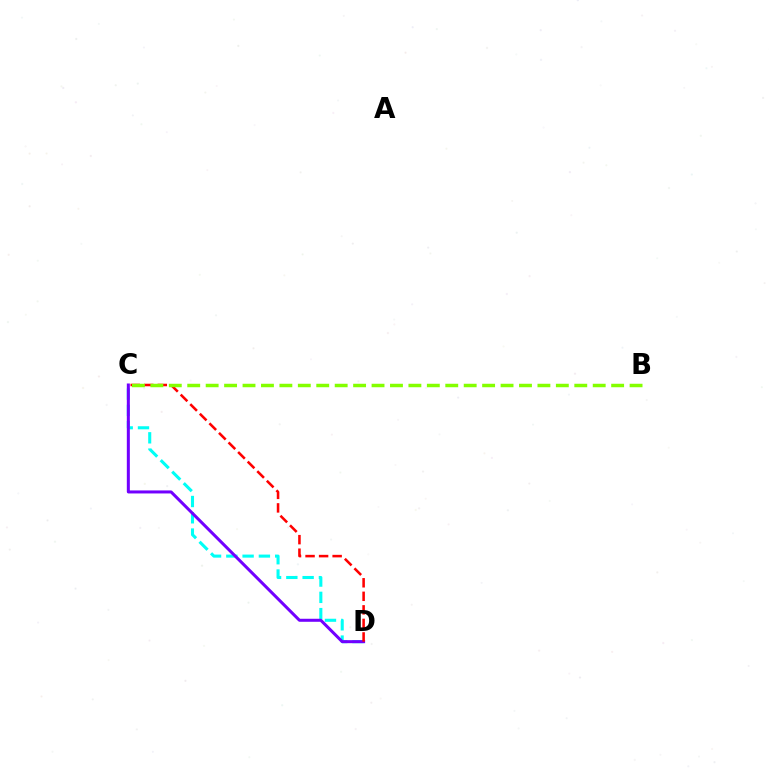{('C', 'D'): [{'color': '#00fff6', 'line_style': 'dashed', 'thickness': 2.21}, {'color': '#7200ff', 'line_style': 'solid', 'thickness': 2.18}, {'color': '#ff0000', 'line_style': 'dashed', 'thickness': 1.84}], ('B', 'C'): [{'color': '#84ff00', 'line_style': 'dashed', 'thickness': 2.5}]}